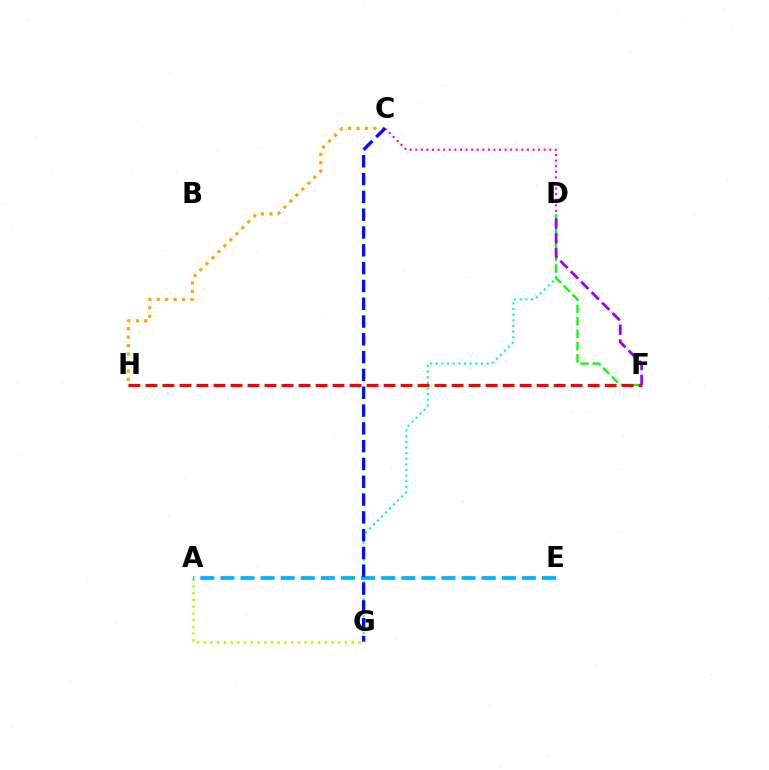{('D', 'G'): [{'color': '#00ff9d', 'line_style': 'dotted', 'thickness': 1.54}], ('A', 'G'): [{'color': '#b3ff00', 'line_style': 'dotted', 'thickness': 1.83}], ('C', 'H'): [{'color': '#ffa500', 'line_style': 'dotted', 'thickness': 2.3}], ('D', 'F'): [{'color': '#08ff00', 'line_style': 'dashed', 'thickness': 1.68}, {'color': '#9b00ff', 'line_style': 'dashed', 'thickness': 2.0}], ('A', 'E'): [{'color': '#00b5ff', 'line_style': 'dashed', 'thickness': 2.73}], ('C', 'D'): [{'color': '#ff00bd', 'line_style': 'dotted', 'thickness': 1.52}], ('F', 'H'): [{'color': '#ff0000', 'line_style': 'dashed', 'thickness': 2.31}], ('C', 'G'): [{'color': '#0010ff', 'line_style': 'dashed', 'thickness': 2.42}]}